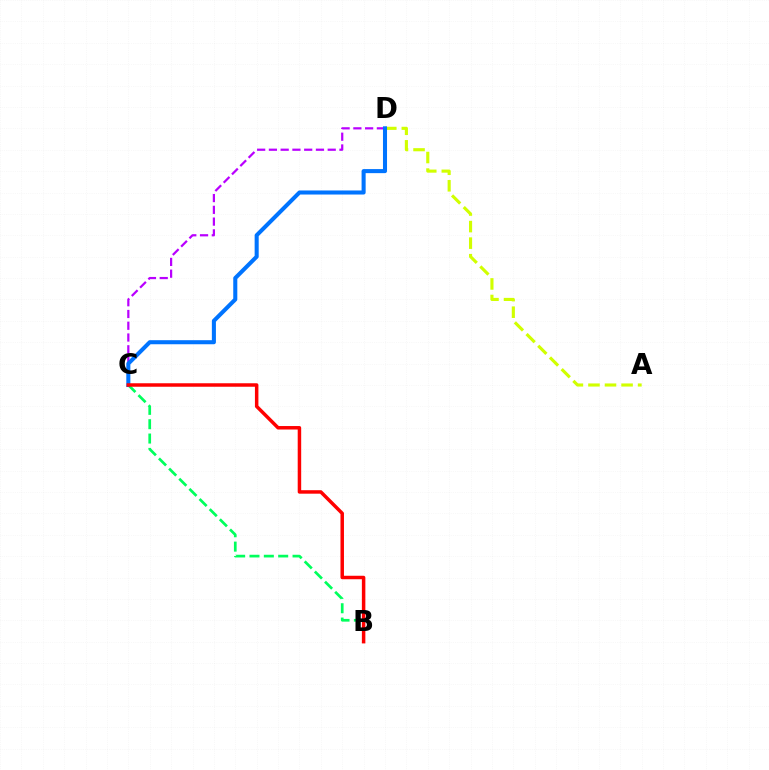{('A', 'D'): [{'color': '#d1ff00', 'line_style': 'dashed', 'thickness': 2.25}], ('B', 'C'): [{'color': '#00ff5c', 'line_style': 'dashed', 'thickness': 1.95}, {'color': '#ff0000', 'line_style': 'solid', 'thickness': 2.51}], ('C', 'D'): [{'color': '#b900ff', 'line_style': 'dashed', 'thickness': 1.6}, {'color': '#0074ff', 'line_style': 'solid', 'thickness': 2.92}]}